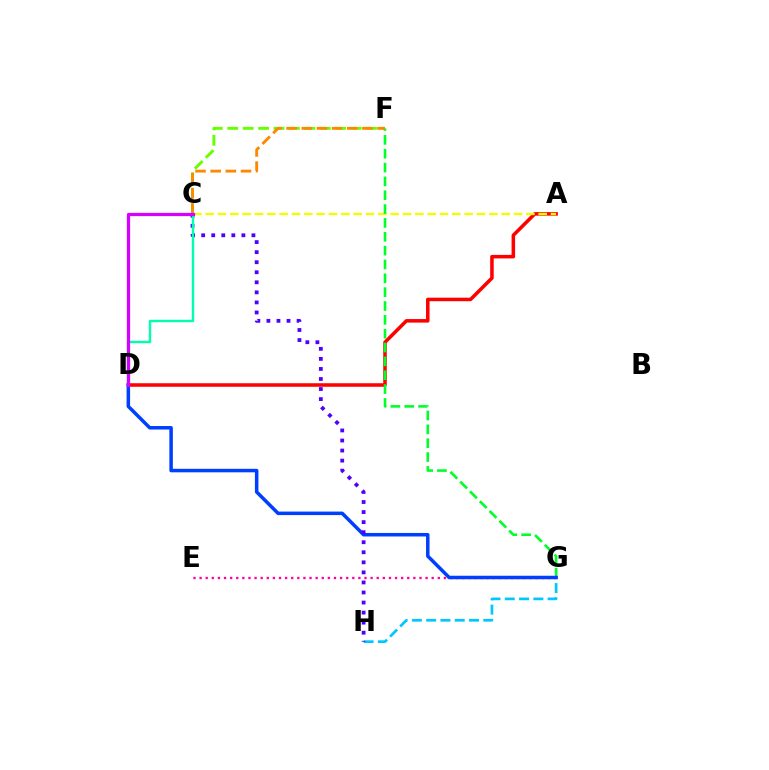{('A', 'D'): [{'color': '#ff0000', 'line_style': 'solid', 'thickness': 2.55}], ('G', 'H'): [{'color': '#00c7ff', 'line_style': 'dashed', 'thickness': 1.94}], ('E', 'G'): [{'color': '#ff00a0', 'line_style': 'dotted', 'thickness': 1.66}], ('A', 'C'): [{'color': '#eeff00', 'line_style': 'dashed', 'thickness': 1.68}], ('C', 'F'): [{'color': '#66ff00', 'line_style': 'dashed', 'thickness': 2.09}, {'color': '#ff8800', 'line_style': 'dashed', 'thickness': 2.06}], ('F', 'G'): [{'color': '#00ff27', 'line_style': 'dashed', 'thickness': 1.88}], ('D', 'G'): [{'color': '#003fff', 'line_style': 'solid', 'thickness': 2.53}], ('C', 'H'): [{'color': '#4f00ff', 'line_style': 'dotted', 'thickness': 2.73}], ('C', 'D'): [{'color': '#00ffaf', 'line_style': 'solid', 'thickness': 1.73}, {'color': '#d600ff', 'line_style': 'solid', 'thickness': 2.33}]}